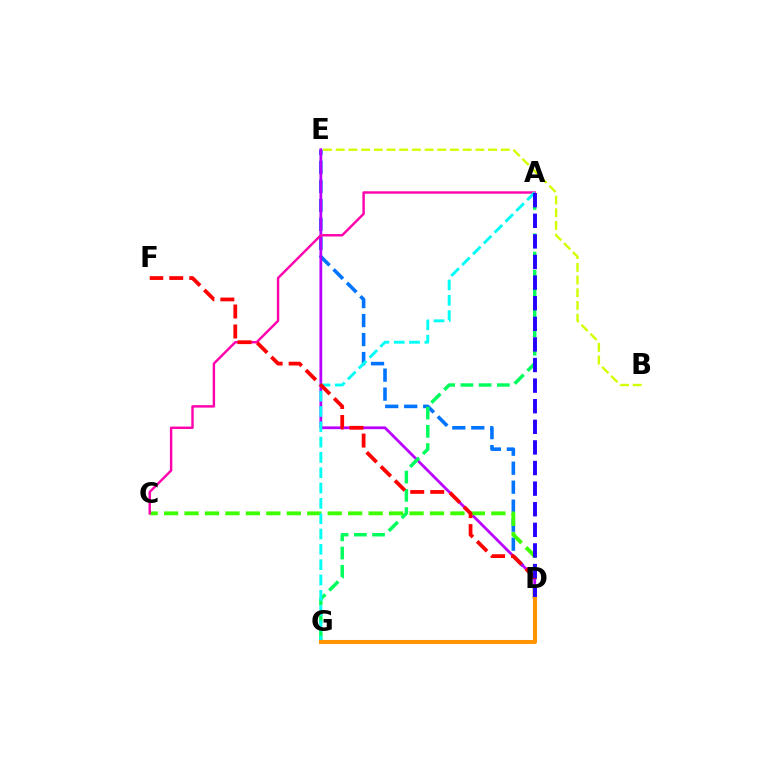{('D', 'E'): [{'color': '#0074ff', 'line_style': 'dashed', 'thickness': 2.58}, {'color': '#b900ff', 'line_style': 'solid', 'thickness': 2.0}], ('A', 'G'): [{'color': '#00ff5c', 'line_style': 'dashed', 'thickness': 2.48}, {'color': '#00fff6', 'line_style': 'dashed', 'thickness': 2.08}], ('B', 'E'): [{'color': '#d1ff00', 'line_style': 'dashed', 'thickness': 1.72}], ('C', 'D'): [{'color': '#3dff00', 'line_style': 'dashed', 'thickness': 2.78}], ('A', 'C'): [{'color': '#ff00ac', 'line_style': 'solid', 'thickness': 1.74}], ('D', 'F'): [{'color': '#ff0000', 'line_style': 'dashed', 'thickness': 2.71}], ('A', 'D'): [{'color': '#2500ff', 'line_style': 'dashed', 'thickness': 2.8}], ('D', 'G'): [{'color': '#ff9400', 'line_style': 'solid', 'thickness': 2.93}]}